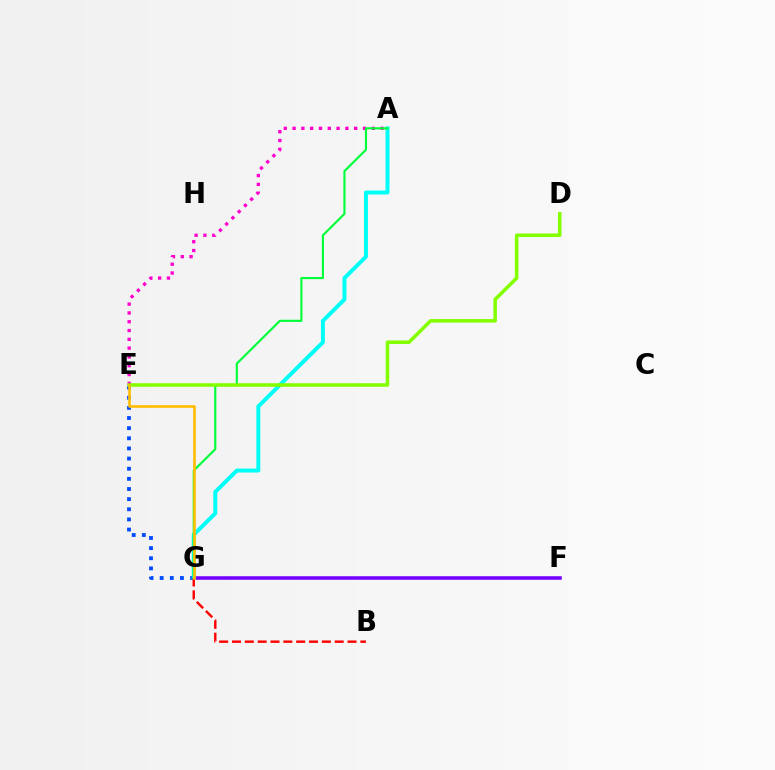{('E', 'G'): [{'color': '#004bff', 'line_style': 'dotted', 'thickness': 2.75}, {'color': '#ffbd00', 'line_style': 'solid', 'thickness': 1.92}], ('F', 'G'): [{'color': '#7200ff', 'line_style': 'solid', 'thickness': 2.55}], ('A', 'G'): [{'color': '#00fff6', 'line_style': 'solid', 'thickness': 2.85}, {'color': '#00ff39', 'line_style': 'solid', 'thickness': 1.55}], ('B', 'G'): [{'color': '#ff0000', 'line_style': 'dashed', 'thickness': 1.74}], ('A', 'E'): [{'color': '#ff00cf', 'line_style': 'dotted', 'thickness': 2.39}], ('D', 'E'): [{'color': '#84ff00', 'line_style': 'solid', 'thickness': 2.55}]}